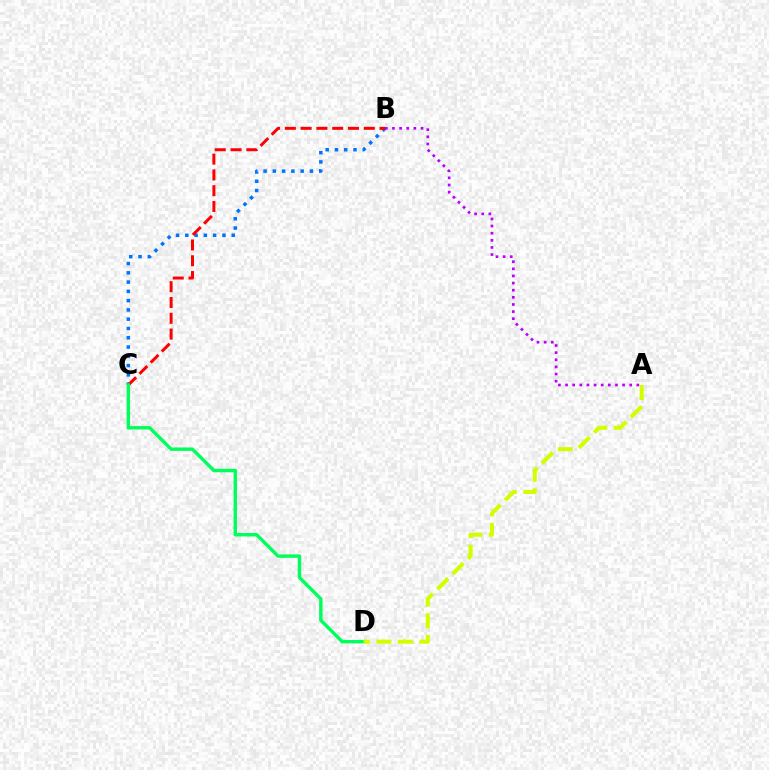{('B', 'C'): [{'color': '#0074ff', 'line_style': 'dotted', 'thickness': 2.52}, {'color': '#ff0000', 'line_style': 'dashed', 'thickness': 2.14}], ('C', 'D'): [{'color': '#00ff5c', 'line_style': 'solid', 'thickness': 2.46}], ('A', 'B'): [{'color': '#b900ff', 'line_style': 'dotted', 'thickness': 1.94}], ('A', 'D'): [{'color': '#d1ff00', 'line_style': 'dashed', 'thickness': 2.93}]}